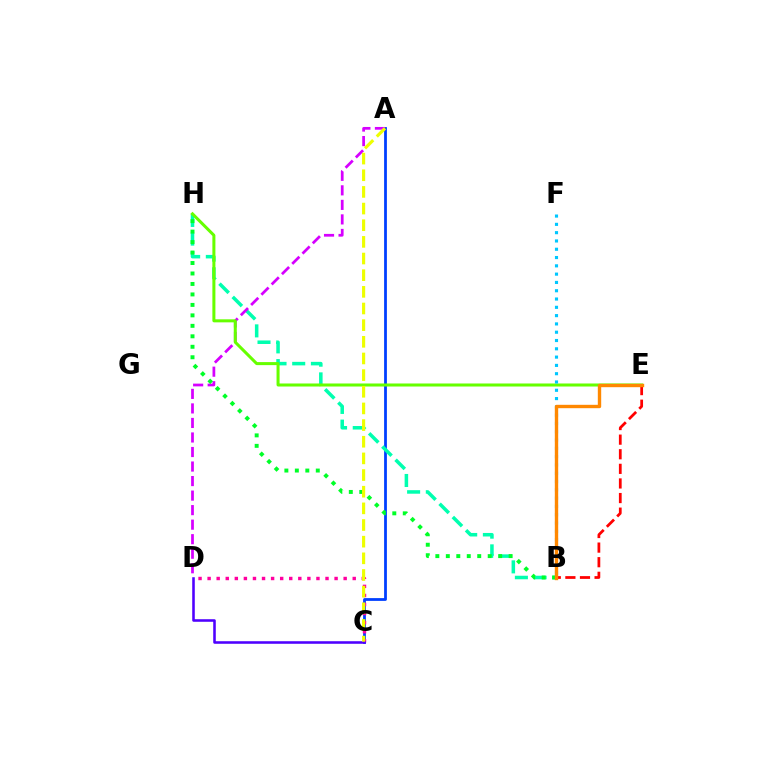{('A', 'C'): [{'color': '#003fff', 'line_style': 'solid', 'thickness': 2.0}, {'color': '#eeff00', 'line_style': 'dashed', 'thickness': 2.26}], ('C', 'D'): [{'color': '#ff00a0', 'line_style': 'dotted', 'thickness': 2.46}, {'color': '#4f00ff', 'line_style': 'solid', 'thickness': 1.84}], ('B', 'H'): [{'color': '#00ffaf', 'line_style': 'dashed', 'thickness': 2.54}, {'color': '#00ff27', 'line_style': 'dotted', 'thickness': 2.84}], ('A', 'D'): [{'color': '#d600ff', 'line_style': 'dashed', 'thickness': 1.97}], ('E', 'H'): [{'color': '#66ff00', 'line_style': 'solid', 'thickness': 2.18}], ('B', 'F'): [{'color': '#00c7ff', 'line_style': 'dotted', 'thickness': 2.25}], ('B', 'E'): [{'color': '#ff0000', 'line_style': 'dashed', 'thickness': 1.98}, {'color': '#ff8800', 'line_style': 'solid', 'thickness': 2.44}]}